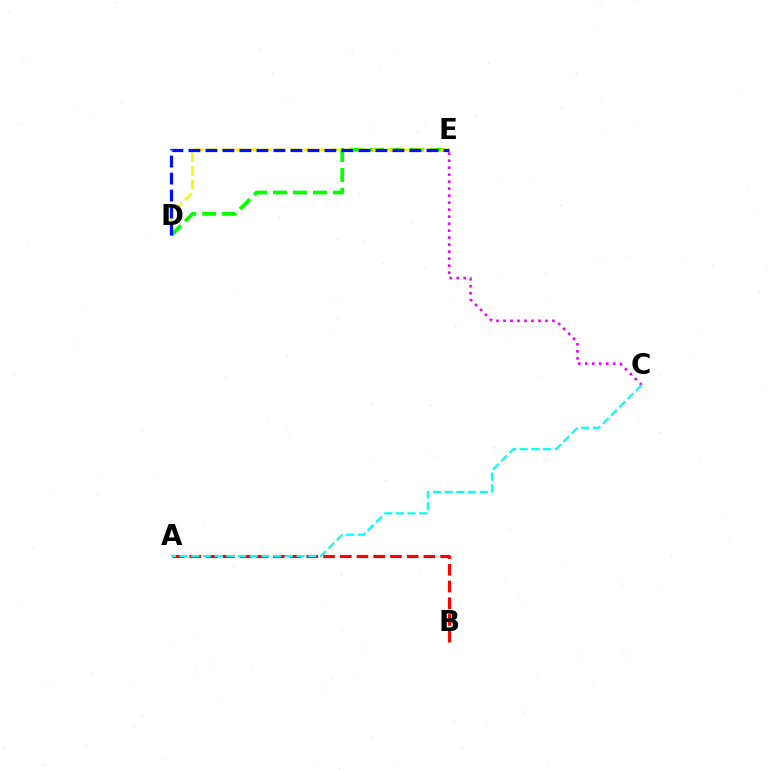{('A', 'B'): [{'color': '#ff0000', 'line_style': 'dashed', 'thickness': 2.27}], ('D', 'E'): [{'color': '#08ff00', 'line_style': 'dashed', 'thickness': 2.71}, {'color': '#fcf500', 'line_style': 'dashed', 'thickness': 1.86}, {'color': '#0010ff', 'line_style': 'dashed', 'thickness': 2.31}], ('C', 'E'): [{'color': '#ee00ff', 'line_style': 'dotted', 'thickness': 1.9}], ('A', 'C'): [{'color': '#00fff6', 'line_style': 'dashed', 'thickness': 1.59}]}